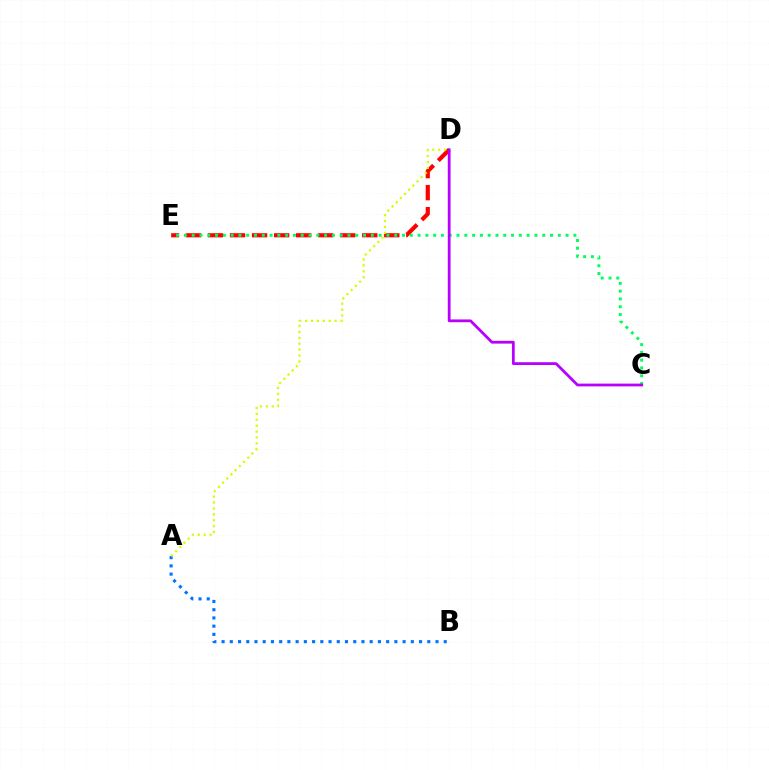{('A', 'B'): [{'color': '#0074ff', 'line_style': 'dotted', 'thickness': 2.24}], ('D', 'E'): [{'color': '#ff0000', 'line_style': 'dashed', 'thickness': 2.99}], ('C', 'E'): [{'color': '#00ff5c', 'line_style': 'dotted', 'thickness': 2.12}], ('A', 'D'): [{'color': '#d1ff00', 'line_style': 'dotted', 'thickness': 1.61}], ('C', 'D'): [{'color': '#b900ff', 'line_style': 'solid', 'thickness': 2.0}]}